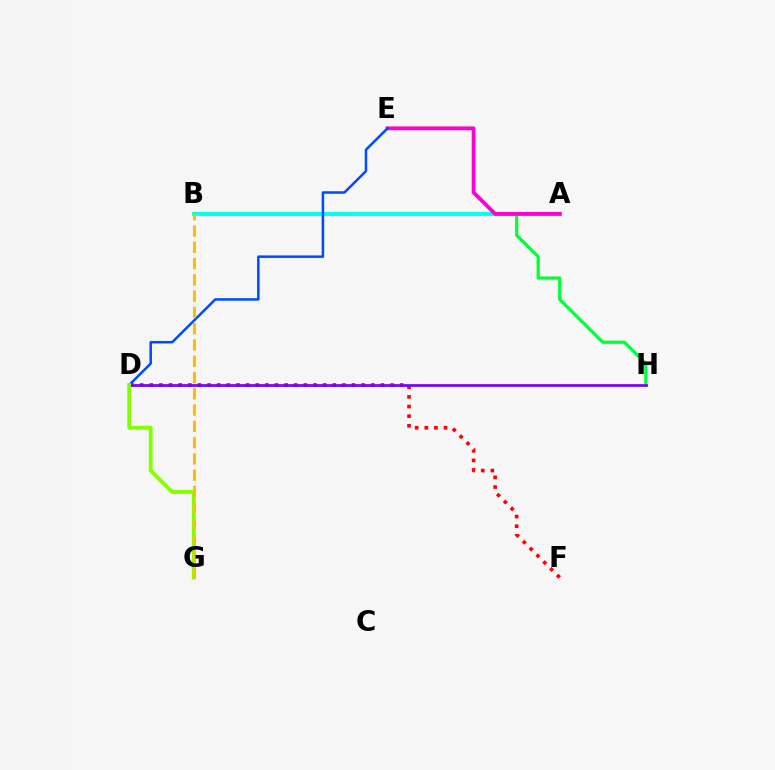{('B', 'H'): [{'color': '#00ff39', 'line_style': 'solid', 'thickness': 2.32}], ('A', 'B'): [{'color': '#00fff6', 'line_style': 'solid', 'thickness': 2.61}], ('A', 'E'): [{'color': '#ff00cf', 'line_style': 'solid', 'thickness': 2.75}], ('D', 'F'): [{'color': '#ff0000', 'line_style': 'dotted', 'thickness': 2.62}], ('D', 'H'): [{'color': '#7200ff', 'line_style': 'solid', 'thickness': 1.94}], ('D', 'E'): [{'color': '#004bff', 'line_style': 'solid', 'thickness': 1.8}], ('D', 'G'): [{'color': '#84ff00', 'line_style': 'solid', 'thickness': 2.73}], ('B', 'G'): [{'color': '#ffbd00', 'line_style': 'dashed', 'thickness': 2.21}]}